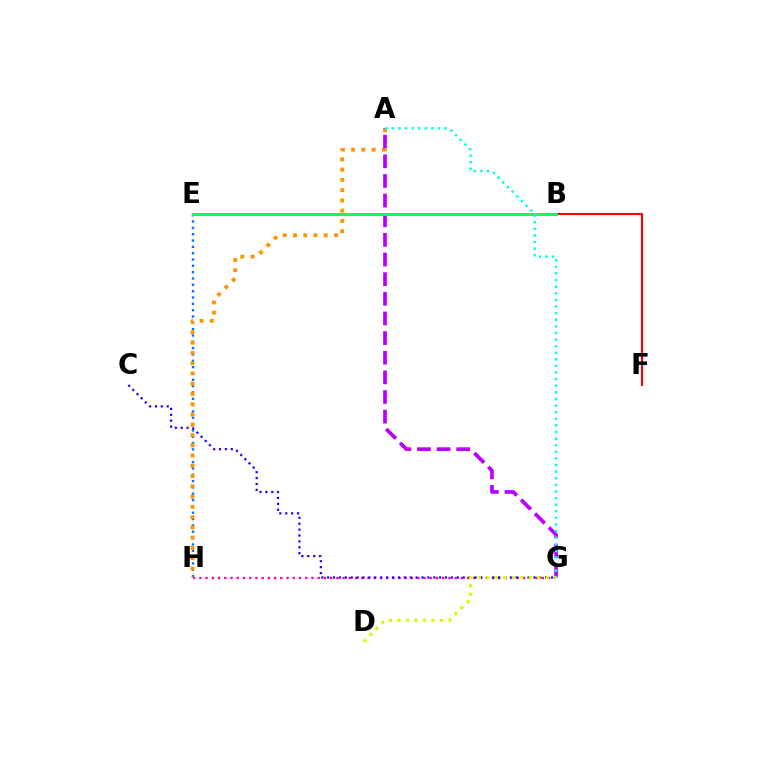{('E', 'H'): [{'color': '#0074ff', 'line_style': 'dotted', 'thickness': 1.72}], ('G', 'H'): [{'color': '#ff00ac', 'line_style': 'dotted', 'thickness': 1.69}], ('A', 'H'): [{'color': '#ff9400', 'line_style': 'dotted', 'thickness': 2.79}], ('B', 'F'): [{'color': '#ff0000', 'line_style': 'solid', 'thickness': 1.55}], ('B', 'E'): [{'color': '#3dff00', 'line_style': 'dotted', 'thickness': 1.87}, {'color': '#00ff5c', 'line_style': 'solid', 'thickness': 2.1}], ('C', 'G'): [{'color': '#2500ff', 'line_style': 'dotted', 'thickness': 1.6}], ('A', 'G'): [{'color': '#b900ff', 'line_style': 'dashed', 'thickness': 2.67}, {'color': '#00fff6', 'line_style': 'dotted', 'thickness': 1.79}], ('D', 'G'): [{'color': '#d1ff00', 'line_style': 'dotted', 'thickness': 2.31}]}